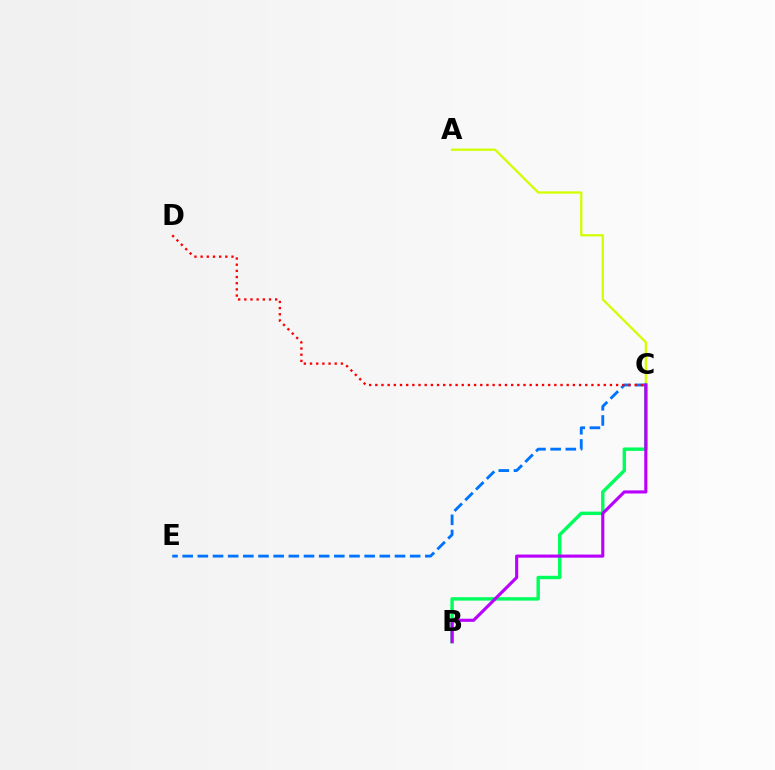{('A', 'C'): [{'color': '#d1ff00', 'line_style': 'solid', 'thickness': 1.64}], ('B', 'C'): [{'color': '#00ff5c', 'line_style': 'solid', 'thickness': 2.46}, {'color': '#b900ff', 'line_style': 'solid', 'thickness': 2.24}], ('C', 'E'): [{'color': '#0074ff', 'line_style': 'dashed', 'thickness': 2.06}], ('C', 'D'): [{'color': '#ff0000', 'line_style': 'dotted', 'thickness': 1.68}]}